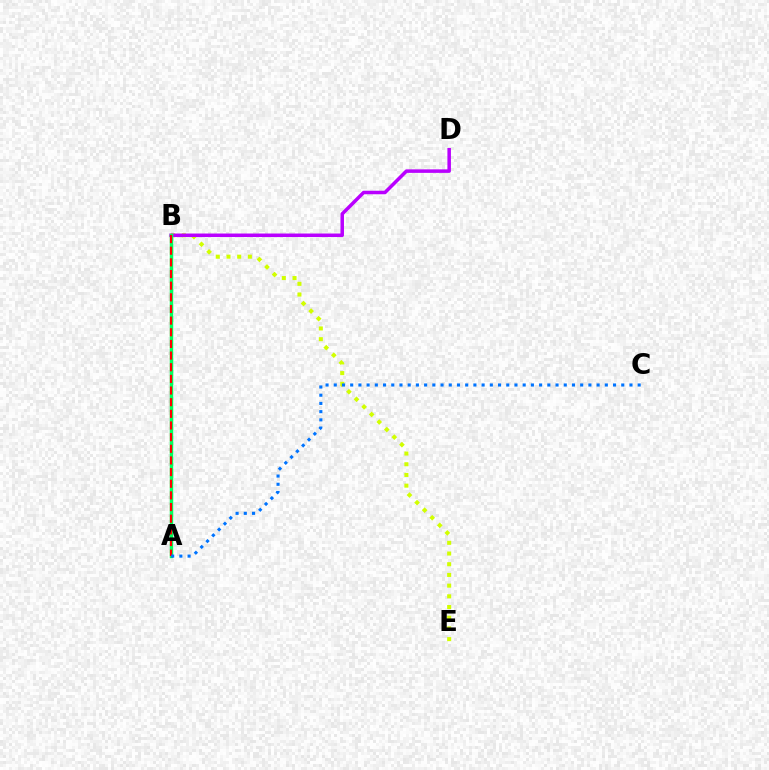{('B', 'E'): [{'color': '#d1ff00', 'line_style': 'dotted', 'thickness': 2.91}], ('B', 'D'): [{'color': '#b900ff', 'line_style': 'solid', 'thickness': 2.53}], ('A', 'B'): [{'color': '#00ff5c', 'line_style': 'solid', 'thickness': 2.49}, {'color': '#ff0000', 'line_style': 'dashed', 'thickness': 1.58}], ('A', 'C'): [{'color': '#0074ff', 'line_style': 'dotted', 'thickness': 2.23}]}